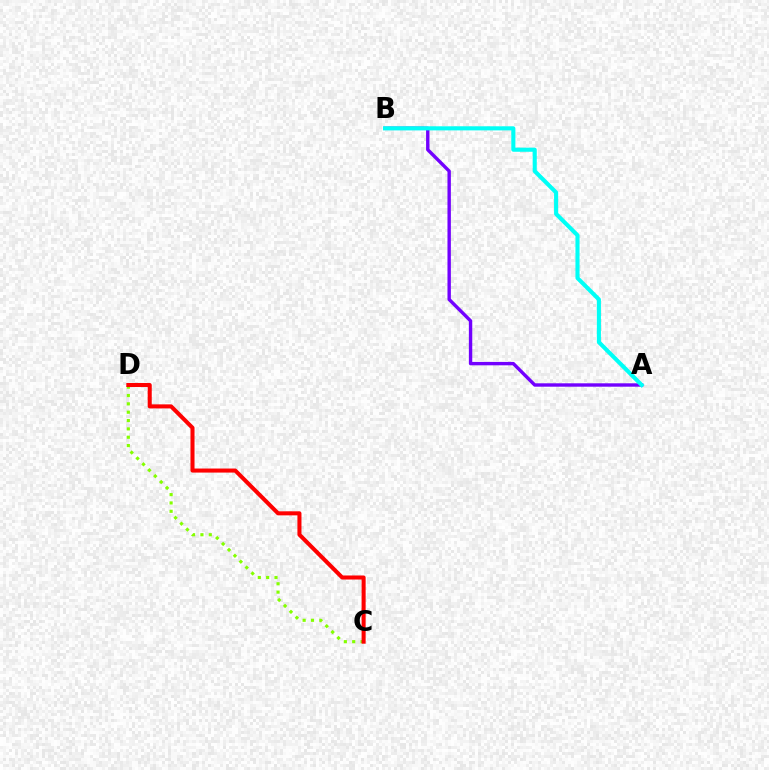{('A', 'B'): [{'color': '#7200ff', 'line_style': 'solid', 'thickness': 2.44}, {'color': '#00fff6', 'line_style': 'solid', 'thickness': 2.95}], ('C', 'D'): [{'color': '#84ff00', 'line_style': 'dotted', 'thickness': 2.27}, {'color': '#ff0000', 'line_style': 'solid', 'thickness': 2.91}]}